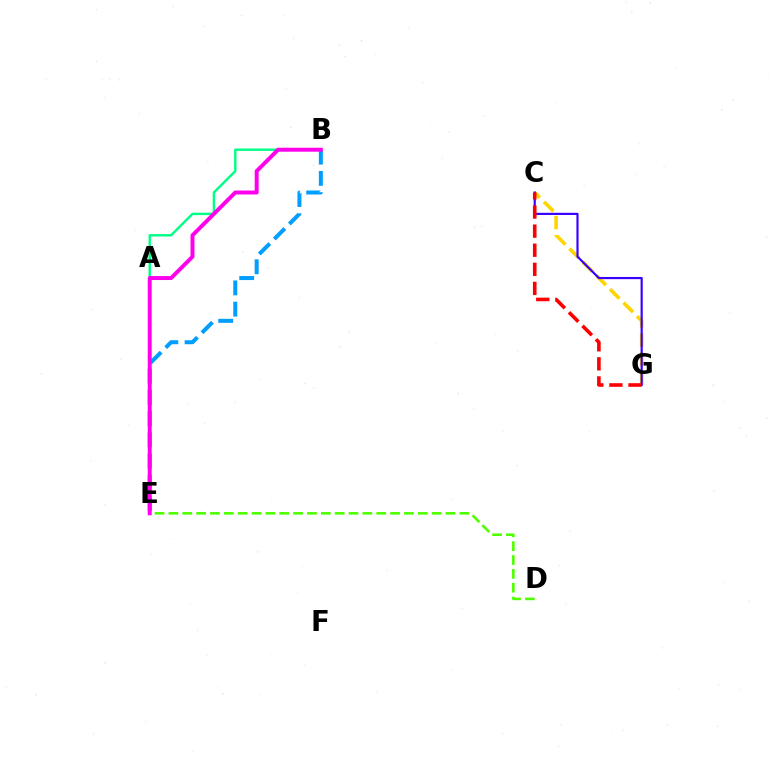{('A', 'B'): [{'color': '#00ff86', 'line_style': 'solid', 'thickness': 1.75}], ('C', 'G'): [{'color': '#ffd500', 'line_style': 'dashed', 'thickness': 2.6}, {'color': '#3700ff', 'line_style': 'solid', 'thickness': 1.56}, {'color': '#ff0000', 'line_style': 'dashed', 'thickness': 2.59}], ('B', 'E'): [{'color': '#009eff', 'line_style': 'dashed', 'thickness': 2.89}, {'color': '#ff00ed', 'line_style': 'solid', 'thickness': 2.85}], ('D', 'E'): [{'color': '#4fff00', 'line_style': 'dashed', 'thickness': 1.88}]}